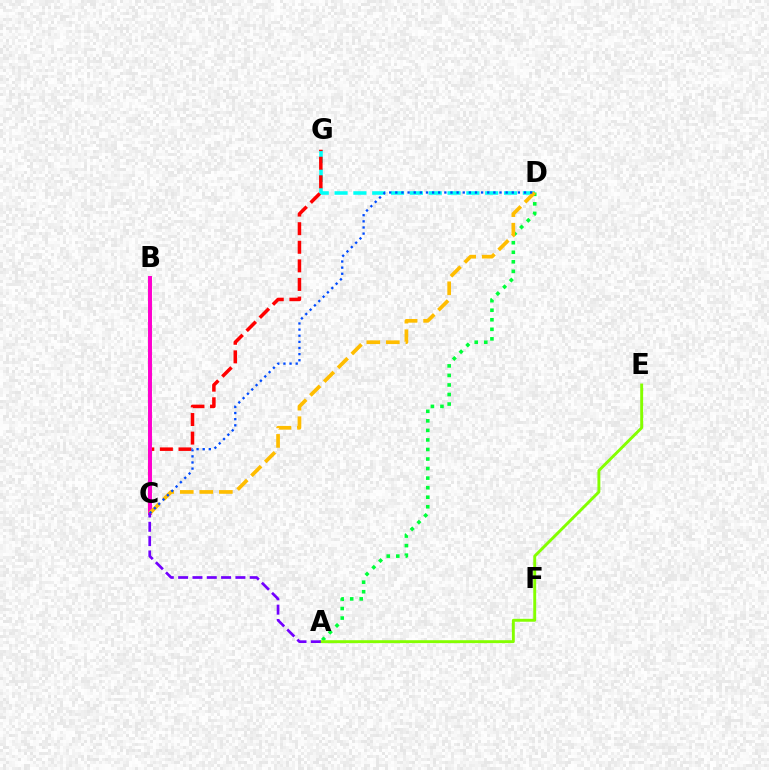{('D', 'G'): [{'color': '#00fff6', 'line_style': 'dashed', 'thickness': 2.56}], ('C', 'G'): [{'color': '#ff0000', 'line_style': 'dashed', 'thickness': 2.52}], ('B', 'C'): [{'color': '#ff00cf', 'line_style': 'solid', 'thickness': 2.85}], ('A', 'D'): [{'color': '#00ff39', 'line_style': 'dotted', 'thickness': 2.59}], ('C', 'D'): [{'color': '#ffbd00', 'line_style': 'dashed', 'thickness': 2.65}, {'color': '#004bff', 'line_style': 'dotted', 'thickness': 1.67}], ('A', 'E'): [{'color': '#84ff00', 'line_style': 'solid', 'thickness': 2.09}], ('A', 'C'): [{'color': '#7200ff', 'line_style': 'dashed', 'thickness': 1.94}]}